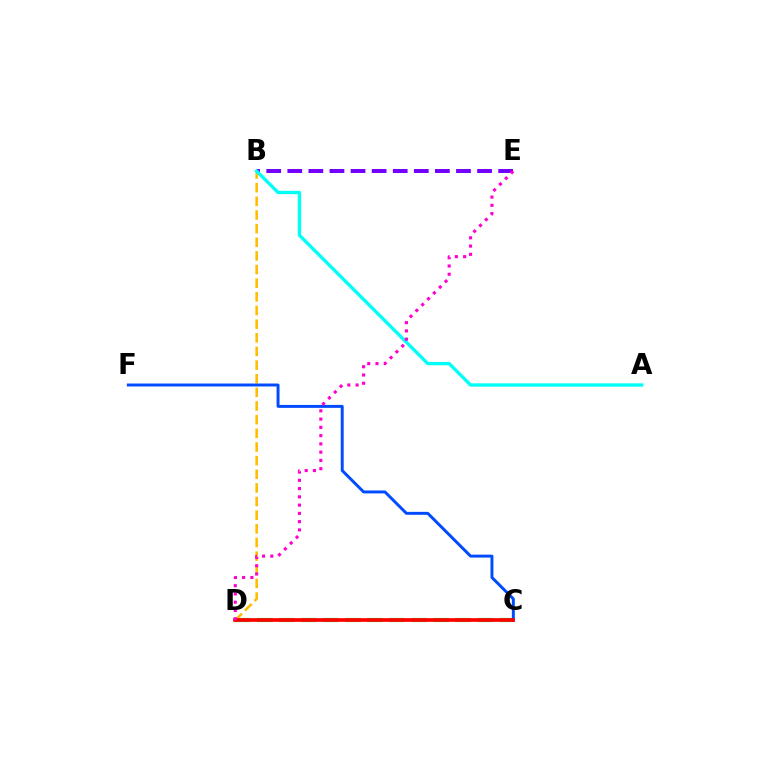{('C', 'D'): [{'color': '#00ff39', 'line_style': 'dashed', 'thickness': 2.99}, {'color': '#84ff00', 'line_style': 'dashed', 'thickness': 1.64}, {'color': '#ff0000', 'line_style': 'solid', 'thickness': 2.65}], ('B', 'D'): [{'color': '#ffbd00', 'line_style': 'dashed', 'thickness': 1.85}], ('B', 'E'): [{'color': '#7200ff', 'line_style': 'dashed', 'thickness': 2.86}], ('C', 'F'): [{'color': '#004bff', 'line_style': 'solid', 'thickness': 2.13}], ('A', 'B'): [{'color': '#00fff6', 'line_style': 'solid', 'thickness': 2.41}], ('D', 'E'): [{'color': '#ff00cf', 'line_style': 'dotted', 'thickness': 2.24}]}